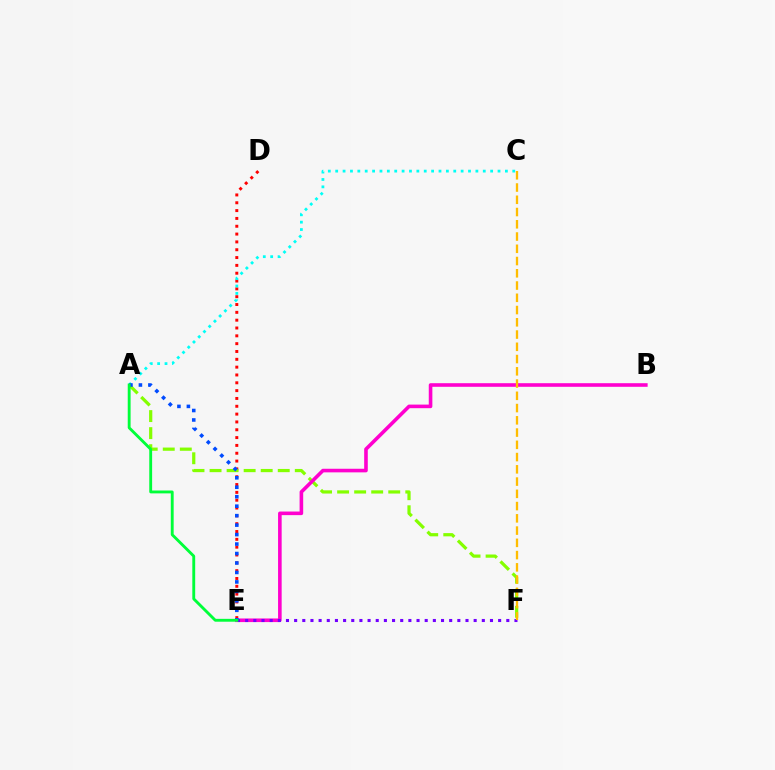{('D', 'E'): [{'color': '#ff0000', 'line_style': 'dotted', 'thickness': 2.13}], ('A', 'F'): [{'color': '#84ff00', 'line_style': 'dashed', 'thickness': 2.32}], ('B', 'E'): [{'color': '#ff00cf', 'line_style': 'solid', 'thickness': 2.59}], ('A', 'C'): [{'color': '#00fff6', 'line_style': 'dotted', 'thickness': 2.0}], ('E', 'F'): [{'color': '#7200ff', 'line_style': 'dotted', 'thickness': 2.22}], ('A', 'E'): [{'color': '#004bff', 'line_style': 'dotted', 'thickness': 2.57}, {'color': '#00ff39', 'line_style': 'solid', 'thickness': 2.06}], ('C', 'F'): [{'color': '#ffbd00', 'line_style': 'dashed', 'thickness': 1.66}]}